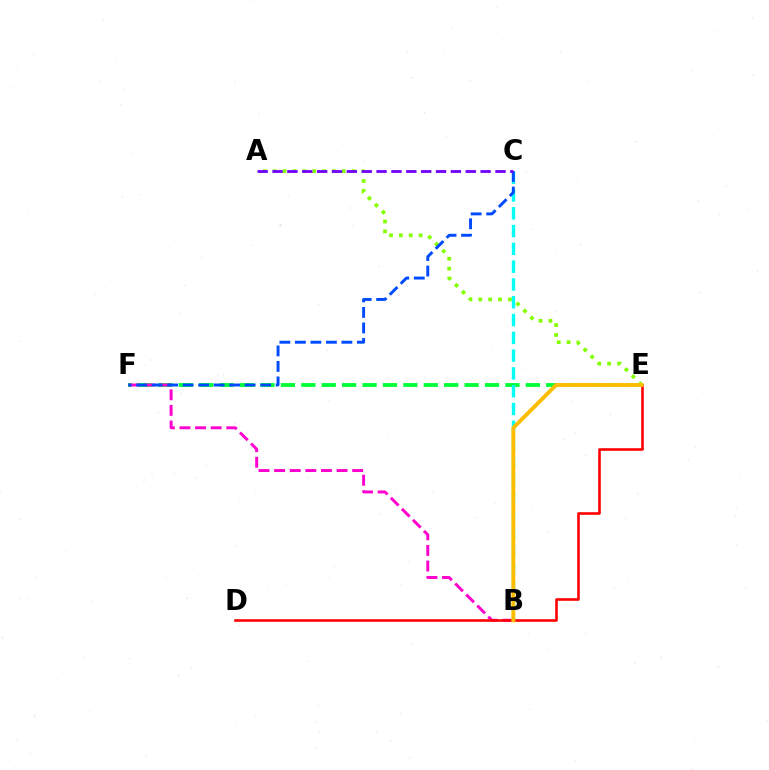{('E', 'F'): [{'color': '#00ff39', 'line_style': 'dashed', 'thickness': 2.77}], ('B', 'F'): [{'color': '#ff00cf', 'line_style': 'dashed', 'thickness': 2.12}], ('D', 'E'): [{'color': '#ff0000', 'line_style': 'solid', 'thickness': 1.87}], ('A', 'E'): [{'color': '#84ff00', 'line_style': 'dotted', 'thickness': 2.68}], ('B', 'C'): [{'color': '#00fff6', 'line_style': 'dashed', 'thickness': 2.42}], ('B', 'E'): [{'color': '#ffbd00', 'line_style': 'solid', 'thickness': 2.8}], ('C', 'F'): [{'color': '#004bff', 'line_style': 'dashed', 'thickness': 2.11}], ('A', 'C'): [{'color': '#7200ff', 'line_style': 'dashed', 'thickness': 2.02}]}